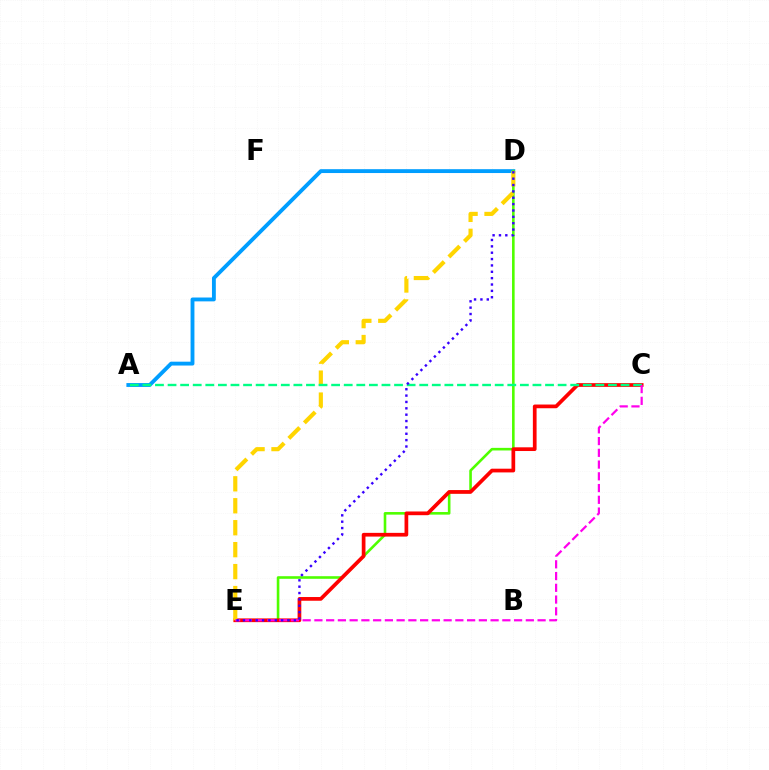{('A', 'D'): [{'color': '#009eff', 'line_style': 'solid', 'thickness': 2.78}], ('D', 'E'): [{'color': '#4fff00', 'line_style': 'solid', 'thickness': 1.88}, {'color': '#ffd500', 'line_style': 'dashed', 'thickness': 2.98}, {'color': '#3700ff', 'line_style': 'dotted', 'thickness': 1.73}], ('C', 'E'): [{'color': '#ff0000', 'line_style': 'solid', 'thickness': 2.68}, {'color': '#ff00ed', 'line_style': 'dashed', 'thickness': 1.6}], ('A', 'C'): [{'color': '#00ff86', 'line_style': 'dashed', 'thickness': 1.71}]}